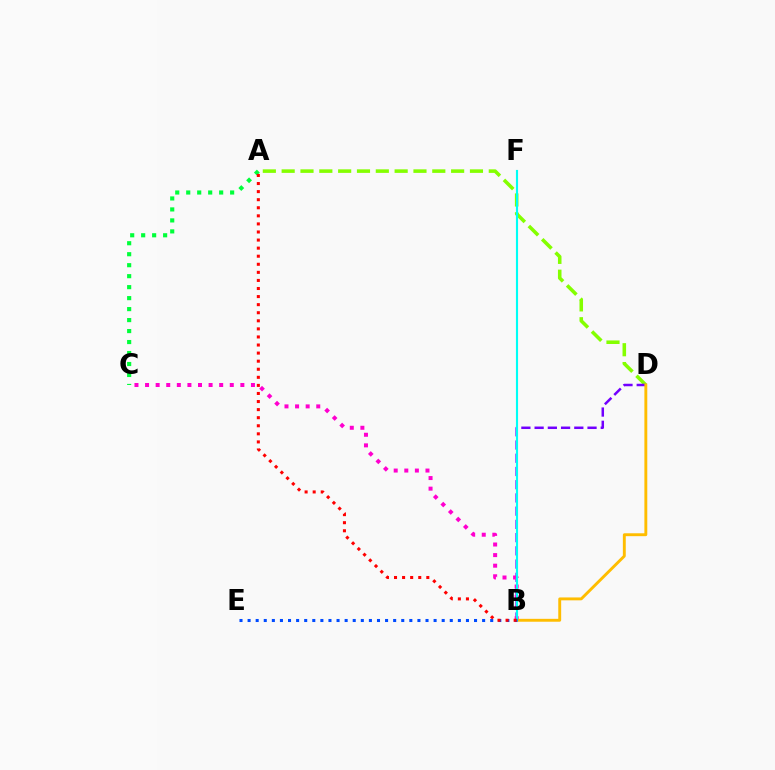{('A', 'D'): [{'color': '#84ff00', 'line_style': 'dashed', 'thickness': 2.56}], ('A', 'C'): [{'color': '#00ff39', 'line_style': 'dotted', 'thickness': 2.98}], ('B', 'D'): [{'color': '#7200ff', 'line_style': 'dashed', 'thickness': 1.8}, {'color': '#ffbd00', 'line_style': 'solid', 'thickness': 2.08}], ('B', 'C'): [{'color': '#ff00cf', 'line_style': 'dotted', 'thickness': 2.88}], ('B', 'F'): [{'color': '#00fff6', 'line_style': 'solid', 'thickness': 1.54}], ('B', 'E'): [{'color': '#004bff', 'line_style': 'dotted', 'thickness': 2.2}], ('A', 'B'): [{'color': '#ff0000', 'line_style': 'dotted', 'thickness': 2.19}]}